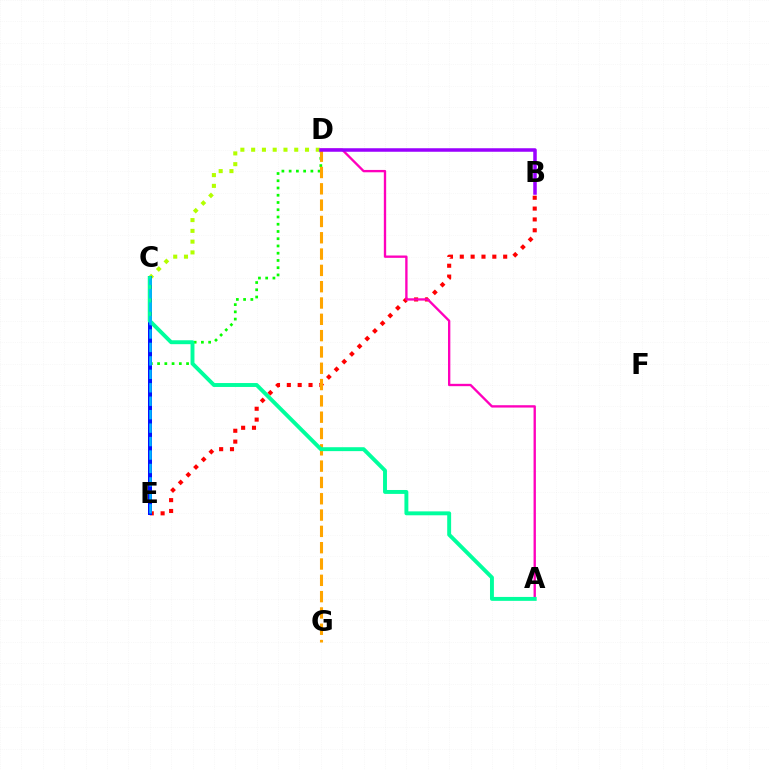{('D', 'E'): [{'color': '#08ff00', 'line_style': 'dotted', 'thickness': 1.97}], ('B', 'E'): [{'color': '#ff0000', 'line_style': 'dotted', 'thickness': 2.95}], ('A', 'D'): [{'color': '#ff00bd', 'line_style': 'solid', 'thickness': 1.69}], ('C', 'D'): [{'color': '#b3ff00', 'line_style': 'dotted', 'thickness': 2.93}], ('C', 'E'): [{'color': '#0010ff', 'line_style': 'solid', 'thickness': 2.88}, {'color': '#00b5ff', 'line_style': 'dashed', 'thickness': 1.83}], ('D', 'G'): [{'color': '#ffa500', 'line_style': 'dashed', 'thickness': 2.22}], ('A', 'C'): [{'color': '#00ff9d', 'line_style': 'solid', 'thickness': 2.82}], ('B', 'D'): [{'color': '#9b00ff', 'line_style': 'solid', 'thickness': 2.53}]}